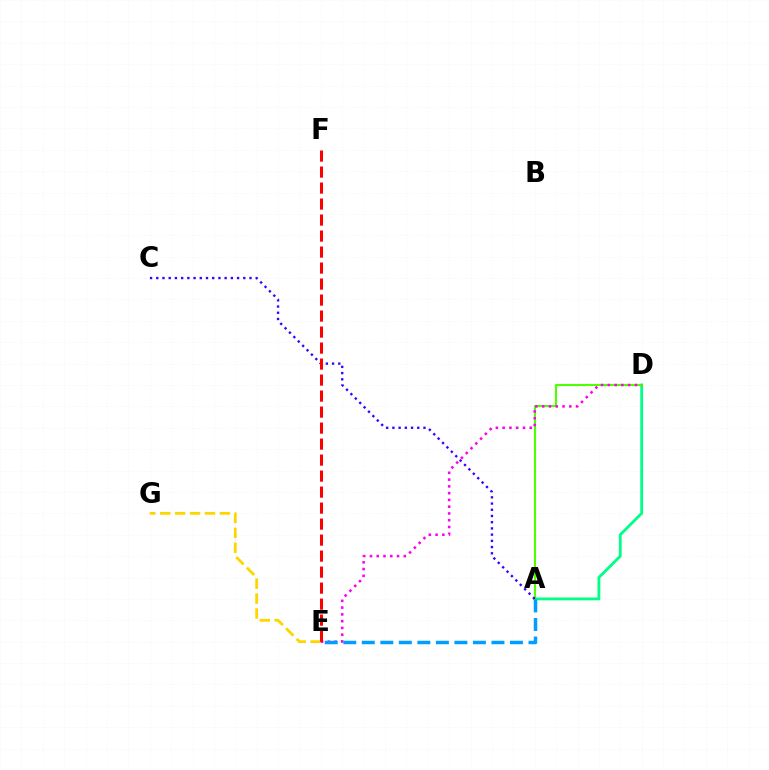{('A', 'D'): [{'color': '#00ff86', 'line_style': 'solid', 'thickness': 2.03}, {'color': '#4fff00', 'line_style': 'solid', 'thickness': 1.52}], ('E', 'G'): [{'color': '#ffd500', 'line_style': 'dashed', 'thickness': 2.03}], ('D', 'E'): [{'color': '#ff00ed', 'line_style': 'dotted', 'thickness': 1.84}], ('A', 'E'): [{'color': '#009eff', 'line_style': 'dashed', 'thickness': 2.52}], ('A', 'C'): [{'color': '#3700ff', 'line_style': 'dotted', 'thickness': 1.69}], ('E', 'F'): [{'color': '#ff0000', 'line_style': 'dashed', 'thickness': 2.17}]}